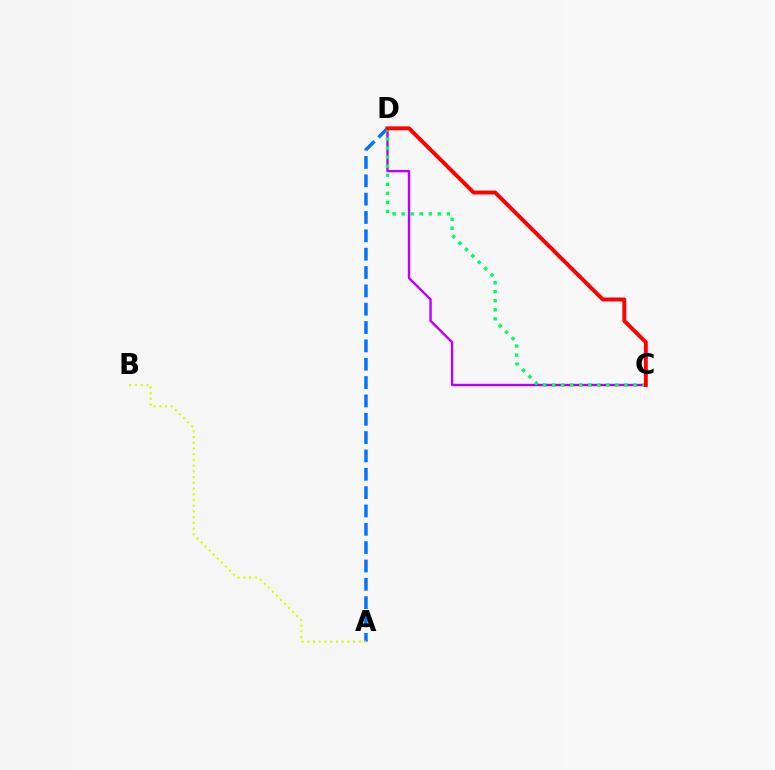{('C', 'D'): [{'color': '#b900ff', 'line_style': 'solid', 'thickness': 1.73}, {'color': '#00ff5c', 'line_style': 'dotted', 'thickness': 2.46}, {'color': '#ff0000', 'line_style': 'solid', 'thickness': 2.81}], ('A', 'D'): [{'color': '#0074ff', 'line_style': 'dashed', 'thickness': 2.49}], ('A', 'B'): [{'color': '#d1ff00', 'line_style': 'dotted', 'thickness': 1.55}]}